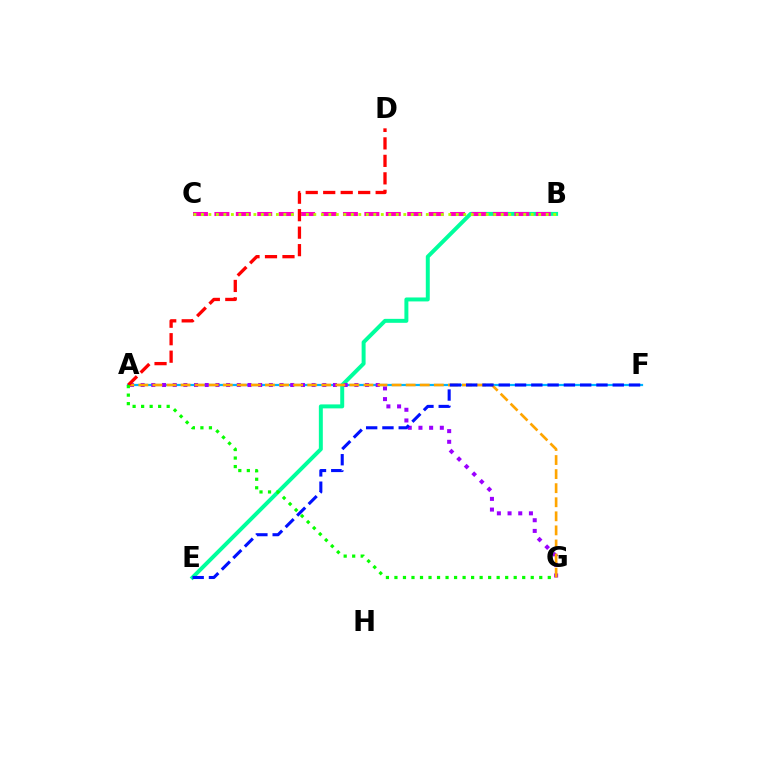{('A', 'F'): [{'color': '#00b5ff', 'line_style': 'solid', 'thickness': 1.6}], ('B', 'E'): [{'color': '#00ff9d', 'line_style': 'solid', 'thickness': 2.85}], ('B', 'C'): [{'color': '#ff00bd', 'line_style': 'dashed', 'thickness': 2.91}, {'color': '#b3ff00', 'line_style': 'dotted', 'thickness': 2.04}], ('A', 'G'): [{'color': '#9b00ff', 'line_style': 'dotted', 'thickness': 2.9}, {'color': '#ffa500', 'line_style': 'dashed', 'thickness': 1.91}, {'color': '#08ff00', 'line_style': 'dotted', 'thickness': 2.31}], ('A', 'D'): [{'color': '#ff0000', 'line_style': 'dashed', 'thickness': 2.38}], ('E', 'F'): [{'color': '#0010ff', 'line_style': 'dashed', 'thickness': 2.21}]}